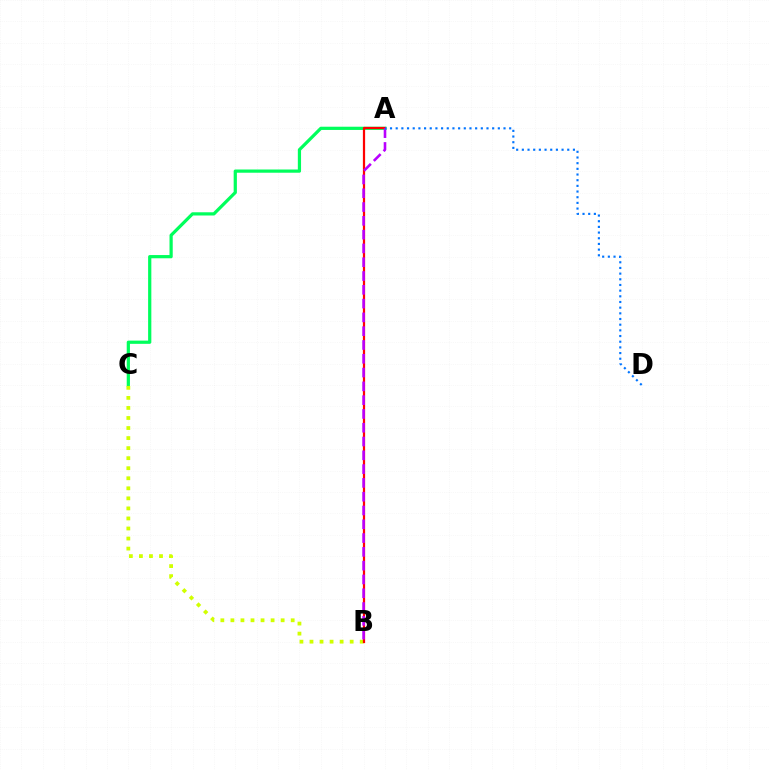{('A', 'C'): [{'color': '#00ff5c', 'line_style': 'solid', 'thickness': 2.32}], ('B', 'C'): [{'color': '#d1ff00', 'line_style': 'dotted', 'thickness': 2.73}], ('A', 'B'): [{'color': '#ff0000', 'line_style': 'solid', 'thickness': 1.61}, {'color': '#b900ff', 'line_style': 'dashed', 'thickness': 1.87}], ('A', 'D'): [{'color': '#0074ff', 'line_style': 'dotted', 'thickness': 1.54}]}